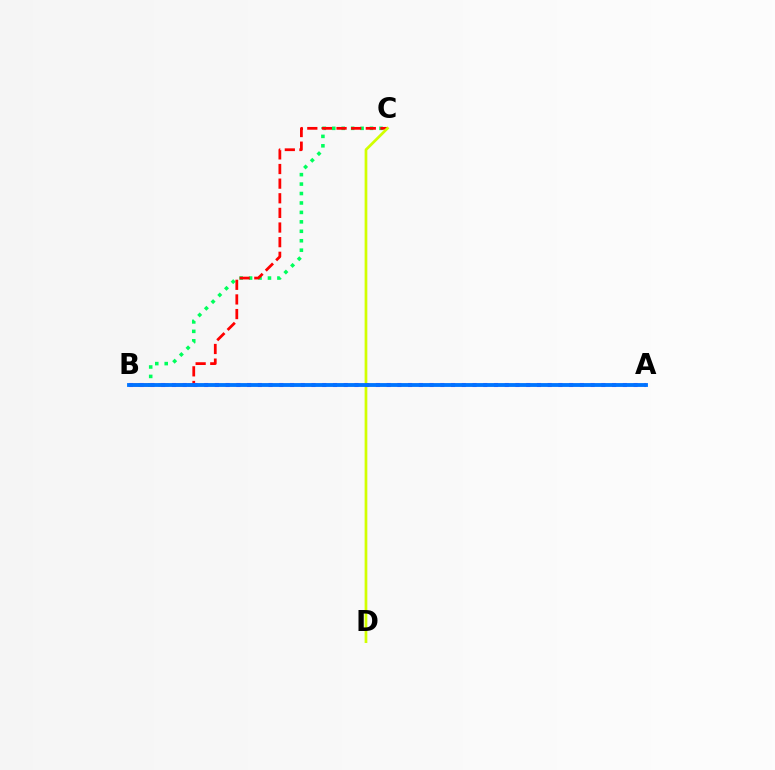{('B', 'C'): [{'color': '#00ff5c', 'line_style': 'dotted', 'thickness': 2.57}, {'color': '#ff0000', 'line_style': 'dashed', 'thickness': 1.99}], ('C', 'D'): [{'color': '#d1ff00', 'line_style': 'solid', 'thickness': 1.95}], ('A', 'B'): [{'color': '#b900ff', 'line_style': 'dotted', 'thickness': 2.92}, {'color': '#0074ff', 'line_style': 'solid', 'thickness': 2.77}]}